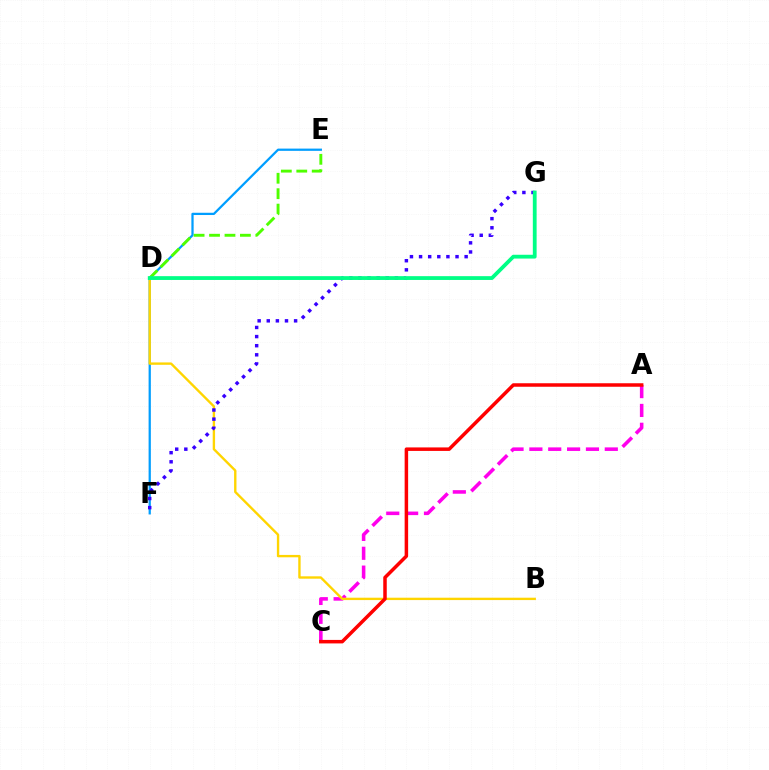{('E', 'F'): [{'color': '#009eff', 'line_style': 'solid', 'thickness': 1.62}], ('A', 'C'): [{'color': '#ff00ed', 'line_style': 'dashed', 'thickness': 2.56}, {'color': '#ff0000', 'line_style': 'solid', 'thickness': 2.52}], ('B', 'D'): [{'color': '#ffd500', 'line_style': 'solid', 'thickness': 1.71}], ('D', 'E'): [{'color': '#4fff00', 'line_style': 'dashed', 'thickness': 2.1}], ('F', 'G'): [{'color': '#3700ff', 'line_style': 'dotted', 'thickness': 2.48}], ('D', 'G'): [{'color': '#00ff86', 'line_style': 'solid', 'thickness': 2.74}]}